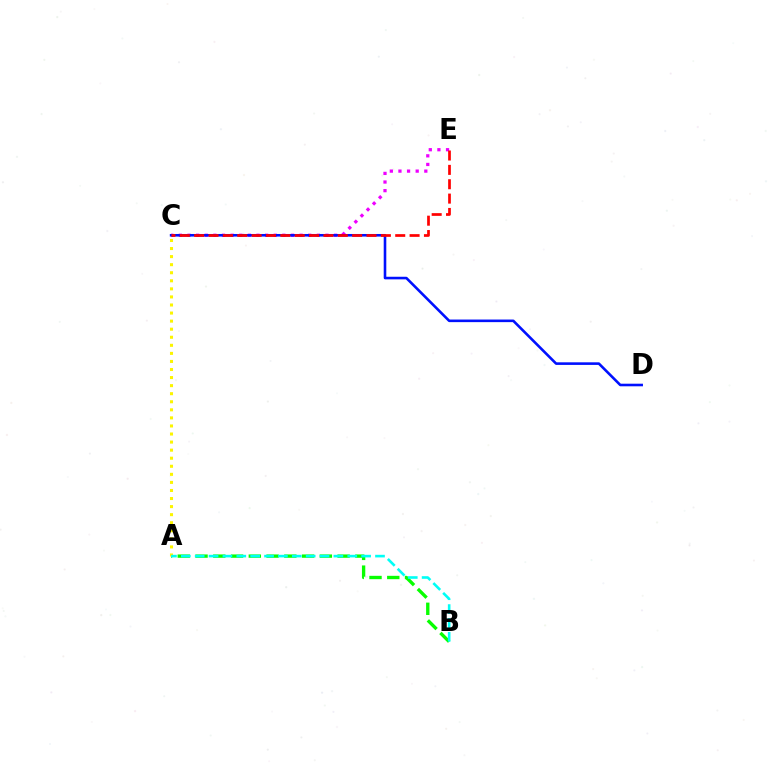{('C', 'E'): [{'color': '#ee00ff', 'line_style': 'dotted', 'thickness': 2.34}, {'color': '#ff0000', 'line_style': 'dashed', 'thickness': 1.95}], ('C', 'D'): [{'color': '#0010ff', 'line_style': 'solid', 'thickness': 1.87}], ('A', 'B'): [{'color': '#08ff00', 'line_style': 'dashed', 'thickness': 2.41}, {'color': '#00fff6', 'line_style': 'dashed', 'thickness': 1.88}], ('A', 'C'): [{'color': '#fcf500', 'line_style': 'dotted', 'thickness': 2.19}]}